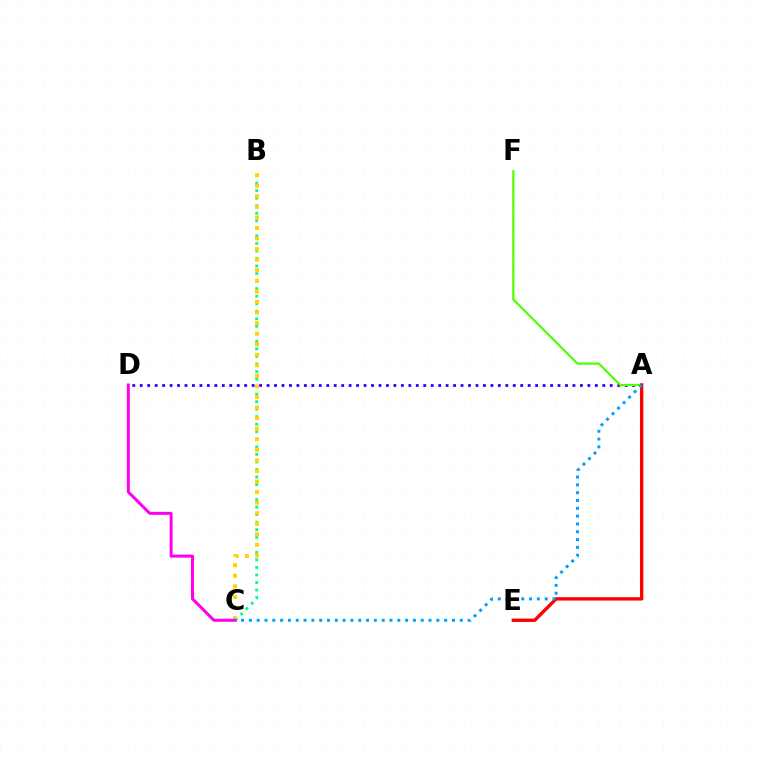{('B', 'C'): [{'color': '#00ff86', 'line_style': 'dotted', 'thickness': 2.05}, {'color': '#ffd500', 'line_style': 'dotted', 'thickness': 2.87}], ('A', 'D'): [{'color': '#3700ff', 'line_style': 'dotted', 'thickness': 2.03}], ('A', 'F'): [{'color': '#4fff00', 'line_style': 'solid', 'thickness': 1.58}], ('A', 'E'): [{'color': '#ff0000', 'line_style': 'solid', 'thickness': 2.43}], ('C', 'D'): [{'color': '#ff00ed', 'line_style': 'solid', 'thickness': 2.16}], ('A', 'C'): [{'color': '#009eff', 'line_style': 'dotted', 'thickness': 2.12}]}